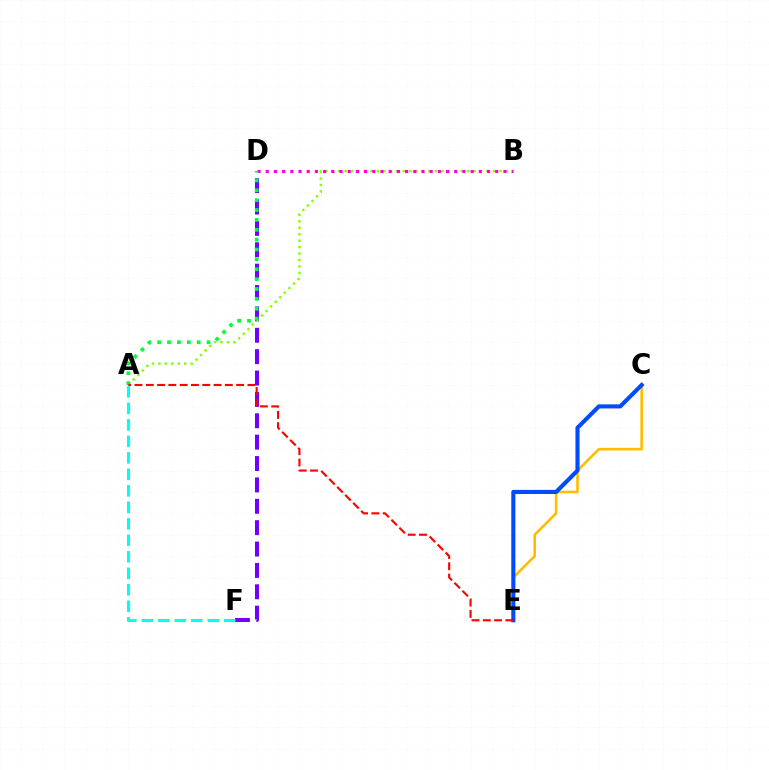{('C', 'E'): [{'color': '#ffbd00', 'line_style': 'solid', 'thickness': 1.89}, {'color': '#004bff', 'line_style': 'solid', 'thickness': 2.95}], ('D', 'F'): [{'color': '#7200ff', 'line_style': 'dashed', 'thickness': 2.9}], ('A', 'F'): [{'color': '#00fff6', 'line_style': 'dashed', 'thickness': 2.24}], ('A', 'B'): [{'color': '#84ff00', 'line_style': 'dotted', 'thickness': 1.75}], ('B', 'D'): [{'color': '#ff00cf', 'line_style': 'dotted', 'thickness': 2.23}], ('A', 'D'): [{'color': '#00ff39', 'line_style': 'dotted', 'thickness': 2.68}], ('A', 'E'): [{'color': '#ff0000', 'line_style': 'dashed', 'thickness': 1.53}]}